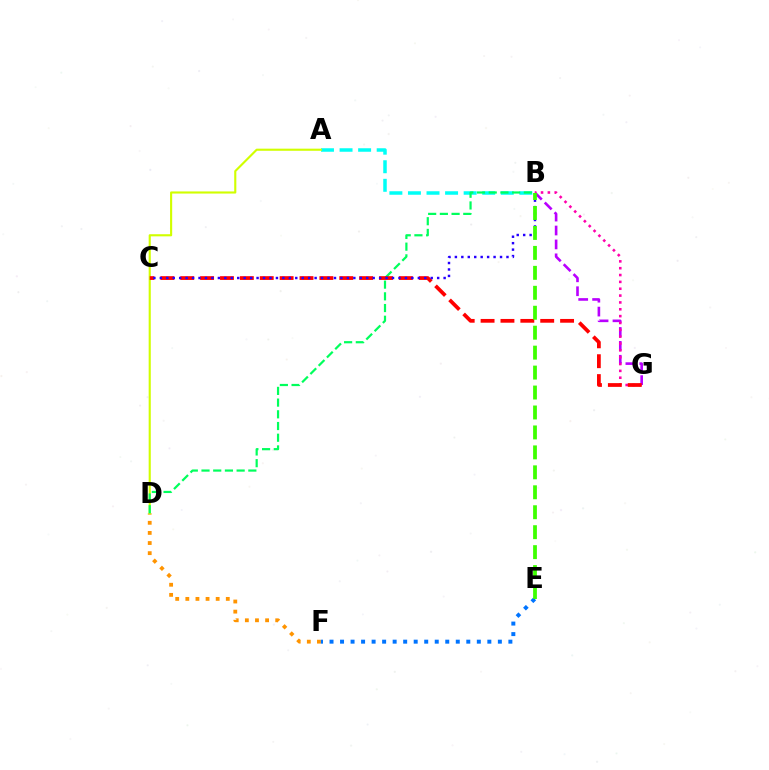{('D', 'F'): [{'color': '#ff9400', 'line_style': 'dotted', 'thickness': 2.75}], ('B', 'G'): [{'color': '#b900ff', 'line_style': 'dashed', 'thickness': 1.89}, {'color': '#ff00ac', 'line_style': 'dotted', 'thickness': 1.86}], ('A', 'B'): [{'color': '#00fff6', 'line_style': 'dashed', 'thickness': 2.52}], ('A', 'D'): [{'color': '#d1ff00', 'line_style': 'solid', 'thickness': 1.53}], ('B', 'D'): [{'color': '#00ff5c', 'line_style': 'dashed', 'thickness': 1.59}], ('C', 'G'): [{'color': '#ff0000', 'line_style': 'dashed', 'thickness': 2.7}], ('B', 'C'): [{'color': '#2500ff', 'line_style': 'dotted', 'thickness': 1.75}], ('E', 'F'): [{'color': '#0074ff', 'line_style': 'dotted', 'thickness': 2.86}], ('B', 'E'): [{'color': '#3dff00', 'line_style': 'dashed', 'thickness': 2.71}]}